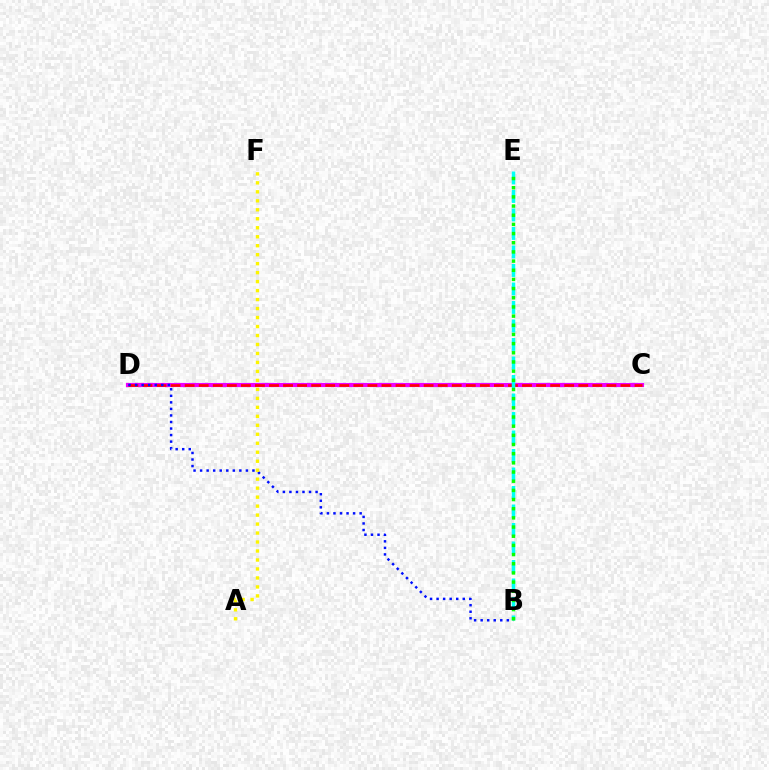{('C', 'D'): [{'color': '#ee00ff', 'line_style': 'solid', 'thickness': 2.99}, {'color': '#ff0000', 'line_style': 'dashed', 'thickness': 1.91}], ('B', 'E'): [{'color': '#00fff6', 'line_style': 'dashed', 'thickness': 2.51}, {'color': '#08ff00', 'line_style': 'dotted', 'thickness': 2.49}], ('B', 'D'): [{'color': '#0010ff', 'line_style': 'dotted', 'thickness': 1.78}], ('A', 'F'): [{'color': '#fcf500', 'line_style': 'dotted', 'thickness': 2.44}]}